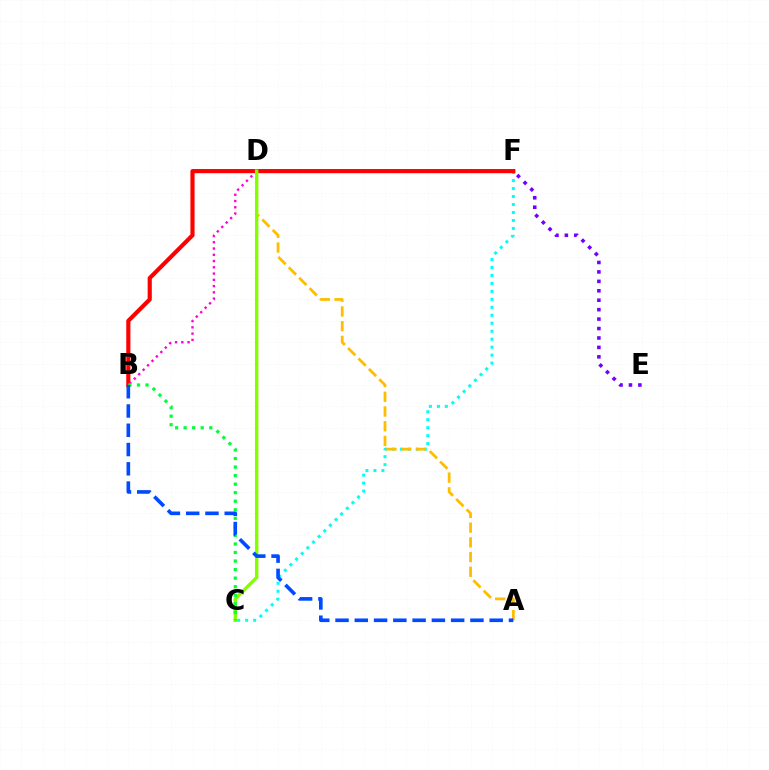{('C', 'F'): [{'color': '#00fff6', 'line_style': 'dotted', 'thickness': 2.17}], ('B', 'F'): [{'color': '#ff0000', 'line_style': 'solid', 'thickness': 2.99}], ('A', 'D'): [{'color': '#ffbd00', 'line_style': 'dashed', 'thickness': 2.0}], ('B', 'D'): [{'color': '#ff00cf', 'line_style': 'dotted', 'thickness': 1.7}], ('E', 'F'): [{'color': '#7200ff', 'line_style': 'dotted', 'thickness': 2.56}], ('C', 'D'): [{'color': '#84ff00', 'line_style': 'solid', 'thickness': 2.46}], ('B', 'C'): [{'color': '#00ff39', 'line_style': 'dotted', 'thickness': 2.32}], ('A', 'B'): [{'color': '#004bff', 'line_style': 'dashed', 'thickness': 2.62}]}